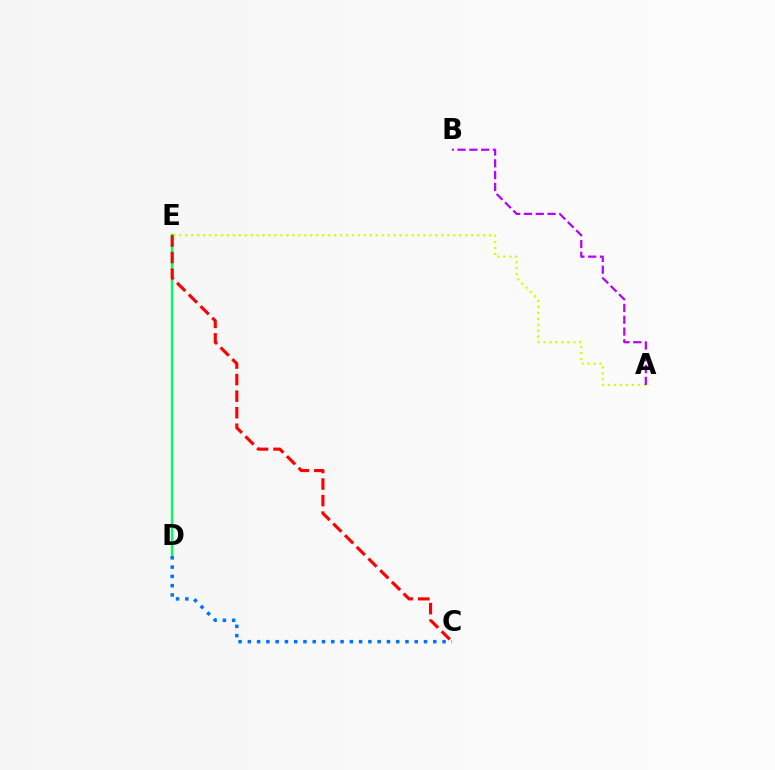{('A', 'E'): [{'color': '#d1ff00', 'line_style': 'dotted', 'thickness': 1.62}], ('D', 'E'): [{'color': '#00ff5c', 'line_style': 'solid', 'thickness': 1.71}], ('C', 'D'): [{'color': '#0074ff', 'line_style': 'dotted', 'thickness': 2.52}], ('C', 'E'): [{'color': '#ff0000', 'line_style': 'dashed', 'thickness': 2.25}], ('A', 'B'): [{'color': '#b900ff', 'line_style': 'dashed', 'thickness': 1.6}]}